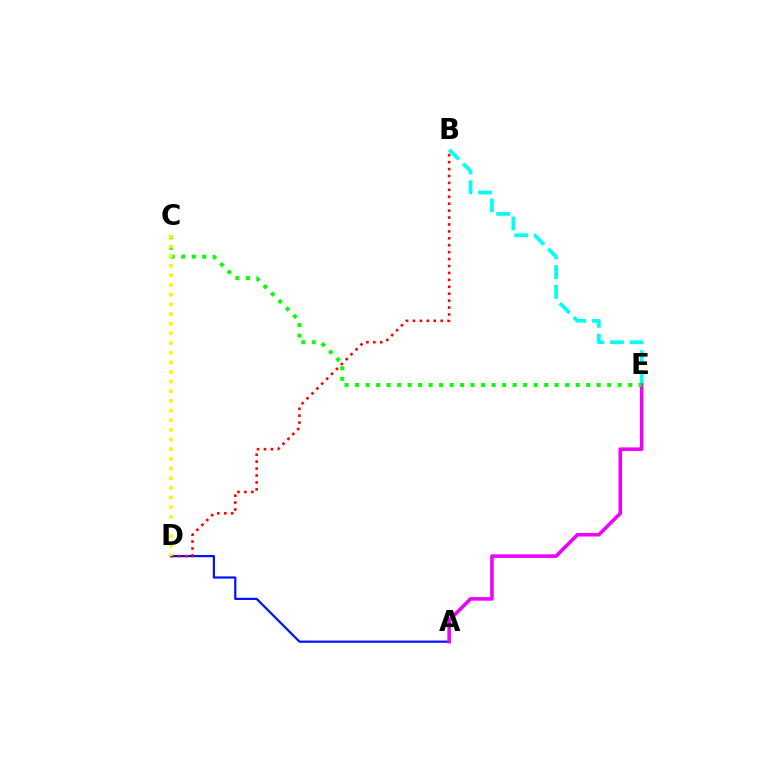{('A', 'D'): [{'color': '#0010ff', 'line_style': 'solid', 'thickness': 1.58}], ('B', 'E'): [{'color': '#00fff6', 'line_style': 'dashed', 'thickness': 2.68}], ('A', 'E'): [{'color': '#ee00ff', 'line_style': 'solid', 'thickness': 2.57}], ('C', 'E'): [{'color': '#08ff00', 'line_style': 'dotted', 'thickness': 2.85}], ('B', 'D'): [{'color': '#ff0000', 'line_style': 'dotted', 'thickness': 1.88}], ('C', 'D'): [{'color': '#fcf500', 'line_style': 'dotted', 'thickness': 2.62}]}